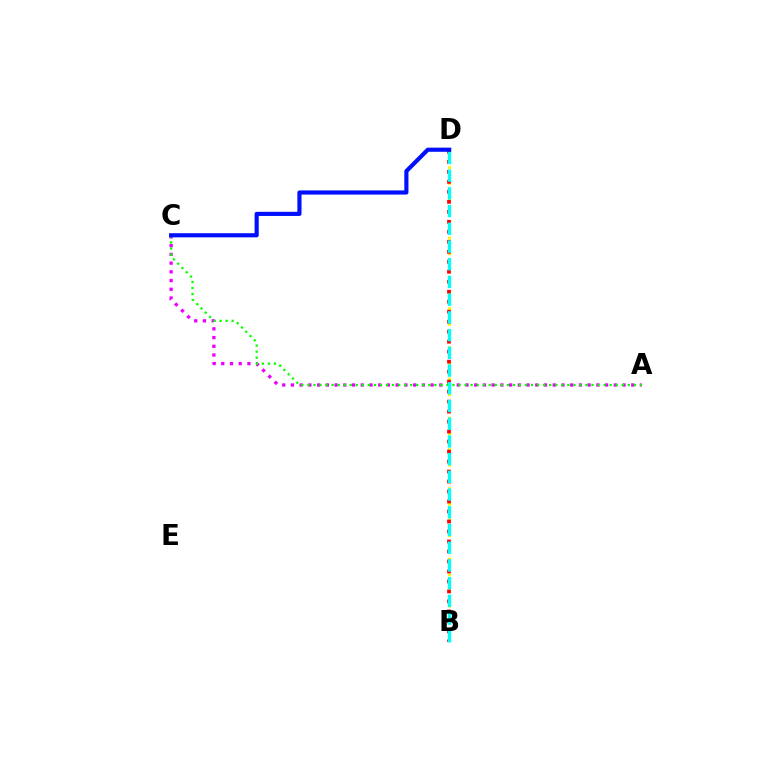{('A', 'C'): [{'color': '#ee00ff', 'line_style': 'dotted', 'thickness': 2.37}, {'color': '#08ff00', 'line_style': 'dotted', 'thickness': 1.64}], ('B', 'D'): [{'color': '#fcf500', 'line_style': 'dotted', 'thickness': 2.13}, {'color': '#ff0000', 'line_style': 'dotted', 'thickness': 2.71}, {'color': '#00fff6', 'line_style': 'dashed', 'thickness': 2.41}], ('C', 'D'): [{'color': '#0010ff', 'line_style': 'solid', 'thickness': 2.98}]}